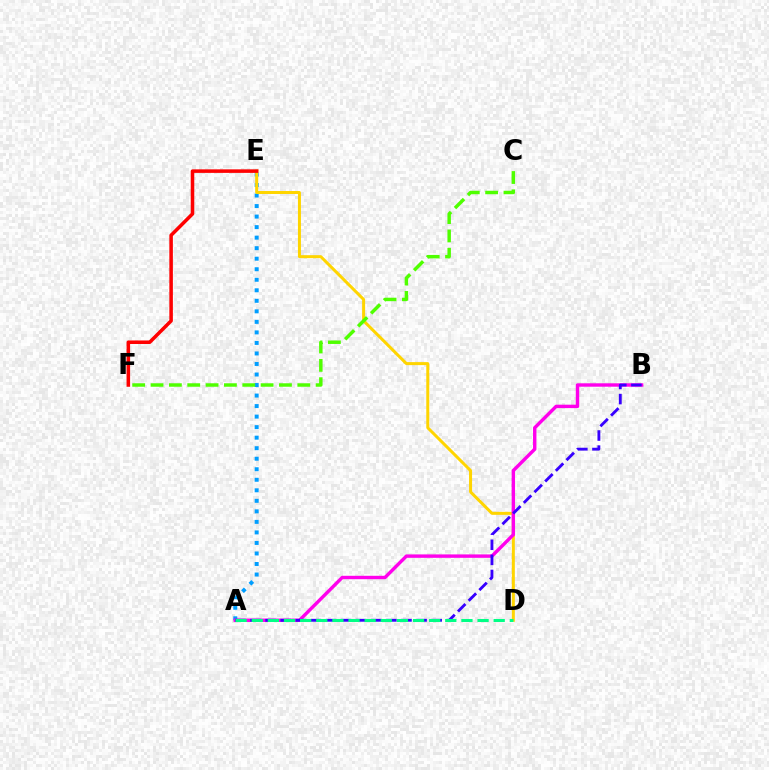{('A', 'E'): [{'color': '#009eff', 'line_style': 'dotted', 'thickness': 2.86}], ('D', 'E'): [{'color': '#ffd500', 'line_style': 'solid', 'thickness': 2.16}], ('A', 'B'): [{'color': '#ff00ed', 'line_style': 'solid', 'thickness': 2.45}, {'color': '#3700ff', 'line_style': 'dashed', 'thickness': 2.05}], ('E', 'F'): [{'color': '#ff0000', 'line_style': 'solid', 'thickness': 2.55}], ('C', 'F'): [{'color': '#4fff00', 'line_style': 'dashed', 'thickness': 2.49}], ('A', 'D'): [{'color': '#00ff86', 'line_style': 'dashed', 'thickness': 2.19}]}